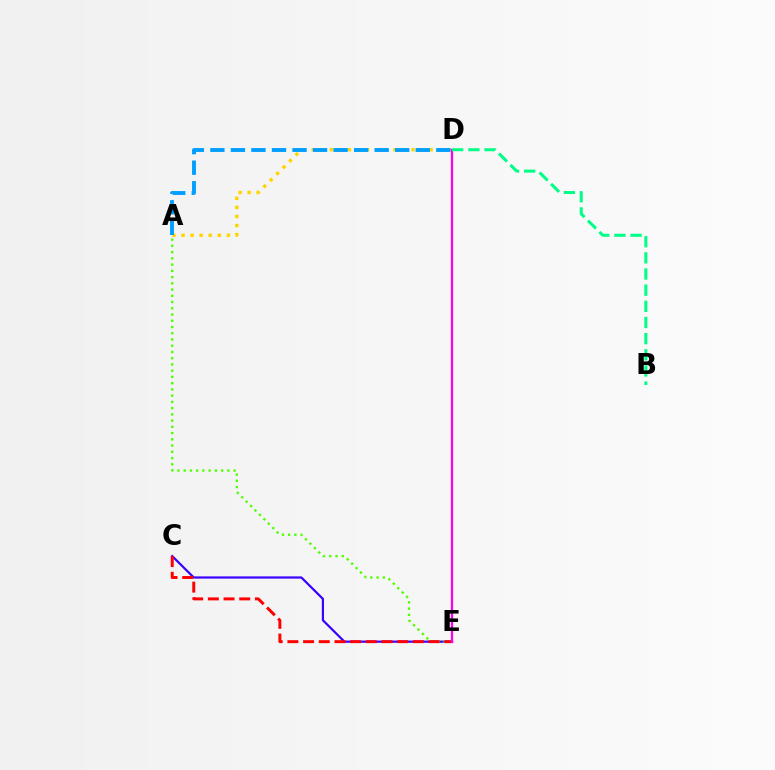{('C', 'E'): [{'color': '#3700ff', 'line_style': 'solid', 'thickness': 1.58}, {'color': '#ff0000', 'line_style': 'dashed', 'thickness': 2.13}], ('A', 'E'): [{'color': '#4fff00', 'line_style': 'dotted', 'thickness': 1.7}], ('A', 'D'): [{'color': '#ffd500', 'line_style': 'dotted', 'thickness': 2.47}, {'color': '#009eff', 'line_style': 'dashed', 'thickness': 2.79}], ('D', 'E'): [{'color': '#ff00ed', 'line_style': 'solid', 'thickness': 1.63}], ('B', 'D'): [{'color': '#00ff86', 'line_style': 'dashed', 'thickness': 2.2}]}